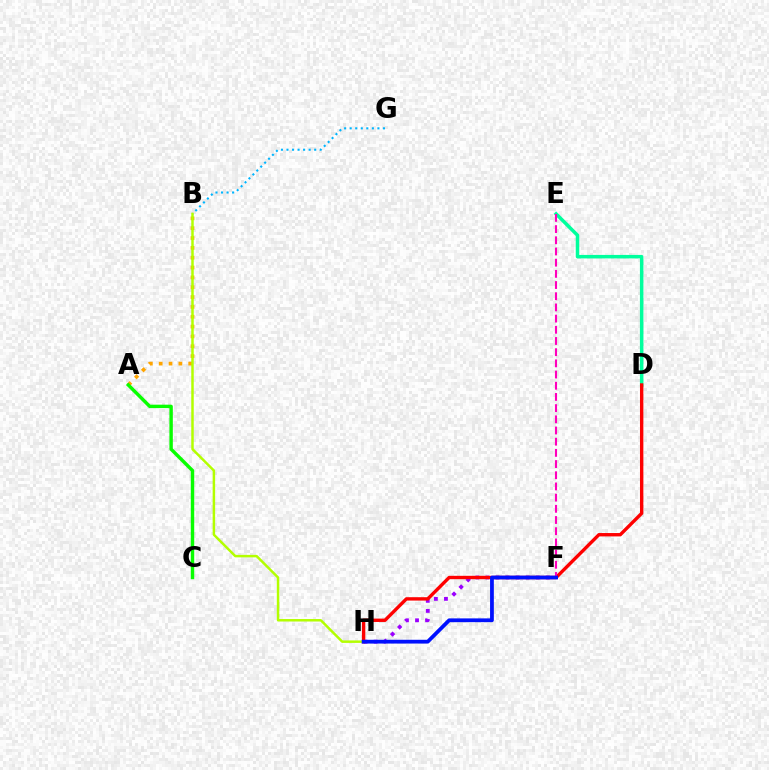{('D', 'E'): [{'color': '#00ff9d', 'line_style': 'solid', 'thickness': 2.52}], ('F', 'H'): [{'color': '#9b00ff', 'line_style': 'dotted', 'thickness': 2.73}, {'color': '#0010ff', 'line_style': 'solid', 'thickness': 2.72}], ('A', 'B'): [{'color': '#ffa500', 'line_style': 'dotted', 'thickness': 2.67}], ('B', 'G'): [{'color': '#00b5ff', 'line_style': 'dotted', 'thickness': 1.51}], ('A', 'C'): [{'color': '#08ff00', 'line_style': 'solid', 'thickness': 2.46}], ('D', 'H'): [{'color': '#ff0000', 'line_style': 'solid', 'thickness': 2.43}], ('B', 'H'): [{'color': '#b3ff00', 'line_style': 'solid', 'thickness': 1.79}], ('E', 'F'): [{'color': '#ff00bd', 'line_style': 'dashed', 'thickness': 1.52}]}